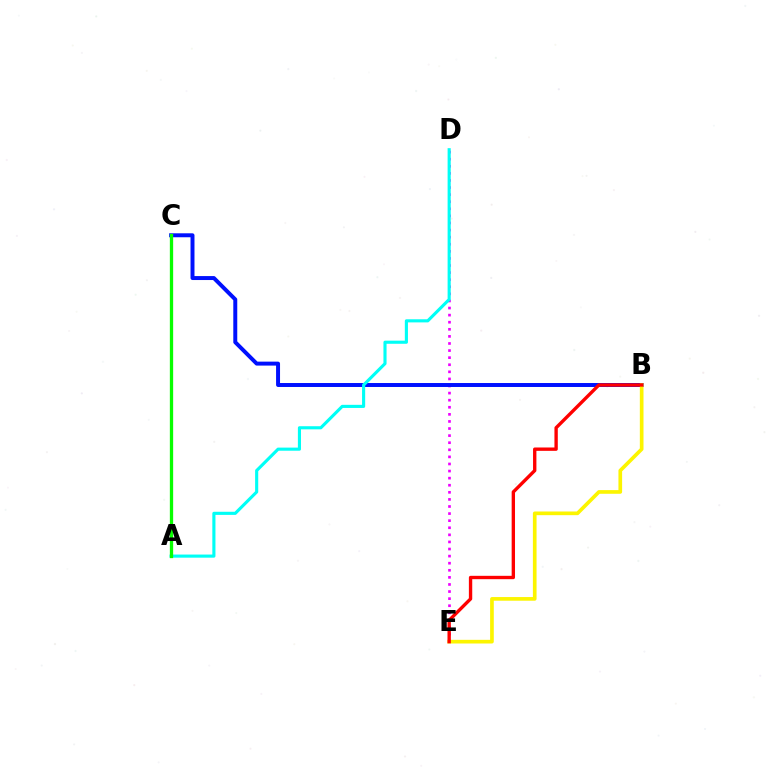{('D', 'E'): [{'color': '#ee00ff', 'line_style': 'dotted', 'thickness': 1.93}], ('B', 'C'): [{'color': '#0010ff', 'line_style': 'solid', 'thickness': 2.85}], ('A', 'D'): [{'color': '#00fff6', 'line_style': 'solid', 'thickness': 2.24}], ('B', 'E'): [{'color': '#fcf500', 'line_style': 'solid', 'thickness': 2.64}, {'color': '#ff0000', 'line_style': 'solid', 'thickness': 2.42}], ('A', 'C'): [{'color': '#08ff00', 'line_style': 'solid', 'thickness': 2.38}]}